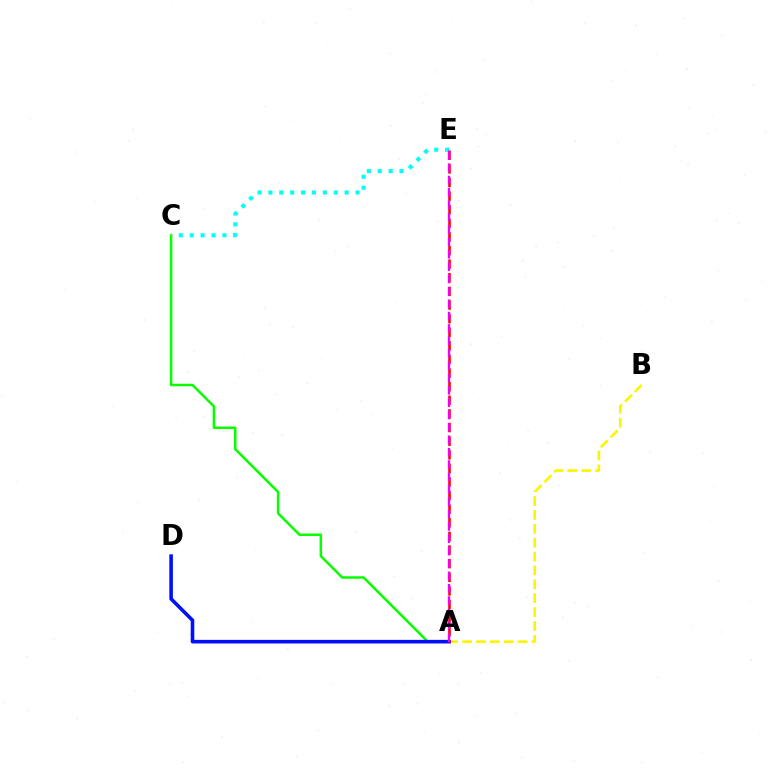{('A', 'C'): [{'color': '#08ff00', 'line_style': 'solid', 'thickness': 1.79}], ('A', 'B'): [{'color': '#fcf500', 'line_style': 'dashed', 'thickness': 1.89}], ('A', 'D'): [{'color': '#0010ff', 'line_style': 'solid', 'thickness': 2.58}], ('C', 'E'): [{'color': '#00fff6', 'line_style': 'dotted', 'thickness': 2.96}], ('A', 'E'): [{'color': '#ff0000', 'line_style': 'dashed', 'thickness': 1.85}, {'color': '#ee00ff', 'line_style': 'dashed', 'thickness': 1.68}]}